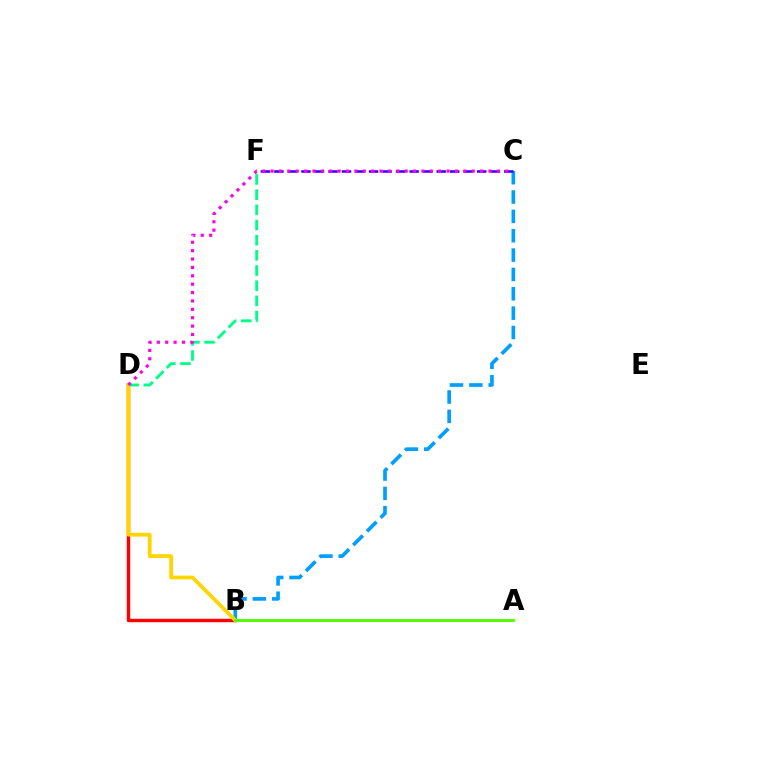{('B', 'D'): [{'color': '#ff0000', 'line_style': 'solid', 'thickness': 2.45}, {'color': '#ffd500', 'line_style': 'solid', 'thickness': 2.72}], ('B', 'C'): [{'color': '#009eff', 'line_style': 'dashed', 'thickness': 2.63}], ('D', 'F'): [{'color': '#00ff86', 'line_style': 'dashed', 'thickness': 2.06}], ('C', 'F'): [{'color': '#3700ff', 'line_style': 'dashed', 'thickness': 1.84}], ('A', 'B'): [{'color': '#4fff00', 'line_style': 'solid', 'thickness': 2.05}], ('C', 'D'): [{'color': '#ff00ed', 'line_style': 'dotted', 'thickness': 2.28}]}